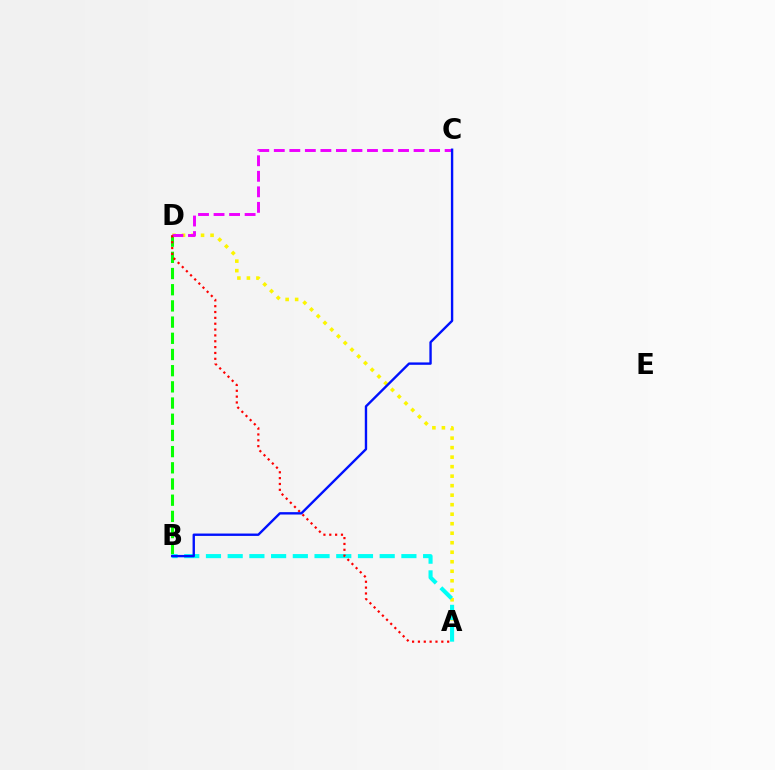{('A', 'D'): [{'color': '#fcf500', 'line_style': 'dotted', 'thickness': 2.58}, {'color': '#ff0000', 'line_style': 'dotted', 'thickness': 1.59}], ('B', 'D'): [{'color': '#08ff00', 'line_style': 'dashed', 'thickness': 2.2}], ('A', 'B'): [{'color': '#00fff6', 'line_style': 'dashed', 'thickness': 2.95}], ('C', 'D'): [{'color': '#ee00ff', 'line_style': 'dashed', 'thickness': 2.11}], ('B', 'C'): [{'color': '#0010ff', 'line_style': 'solid', 'thickness': 1.71}]}